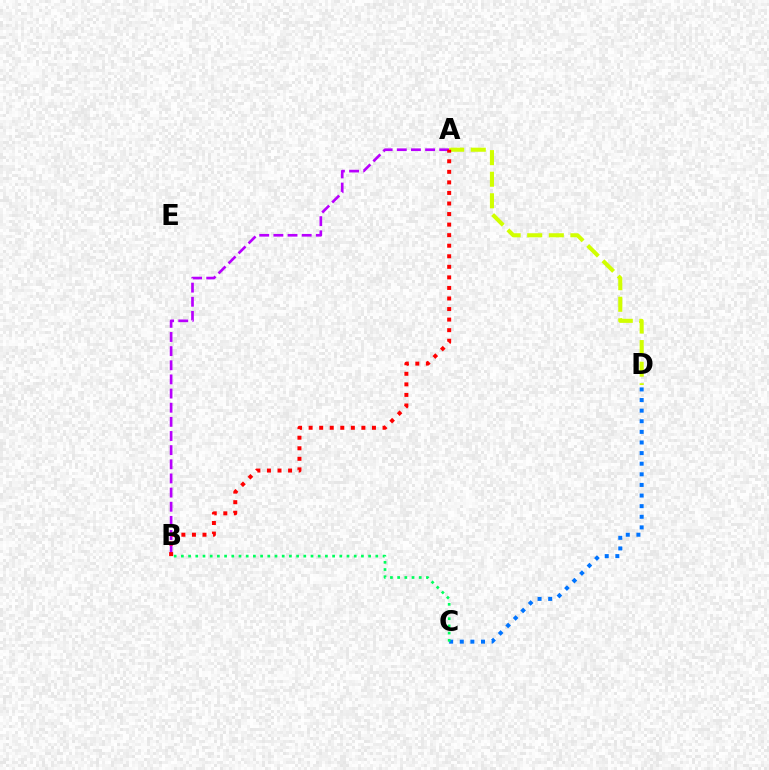{('C', 'D'): [{'color': '#0074ff', 'line_style': 'dotted', 'thickness': 2.88}], ('A', 'B'): [{'color': '#b900ff', 'line_style': 'dashed', 'thickness': 1.92}, {'color': '#ff0000', 'line_style': 'dotted', 'thickness': 2.87}], ('A', 'D'): [{'color': '#d1ff00', 'line_style': 'dashed', 'thickness': 2.93}], ('B', 'C'): [{'color': '#00ff5c', 'line_style': 'dotted', 'thickness': 1.96}]}